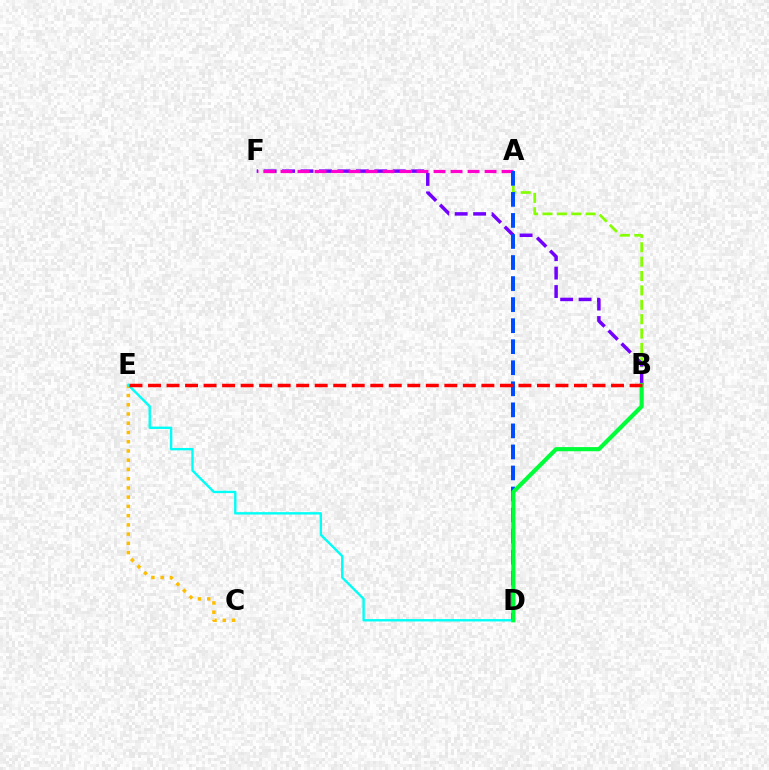{('A', 'B'): [{'color': '#84ff00', 'line_style': 'dashed', 'thickness': 1.95}], ('C', 'E'): [{'color': '#ffbd00', 'line_style': 'dotted', 'thickness': 2.51}], ('B', 'F'): [{'color': '#7200ff', 'line_style': 'dashed', 'thickness': 2.51}], ('A', 'F'): [{'color': '#ff00cf', 'line_style': 'dashed', 'thickness': 2.31}], ('D', 'E'): [{'color': '#00fff6', 'line_style': 'solid', 'thickness': 1.72}], ('A', 'D'): [{'color': '#004bff', 'line_style': 'dashed', 'thickness': 2.86}], ('B', 'D'): [{'color': '#00ff39', 'line_style': 'solid', 'thickness': 2.99}], ('B', 'E'): [{'color': '#ff0000', 'line_style': 'dashed', 'thickness': 2.52}]}